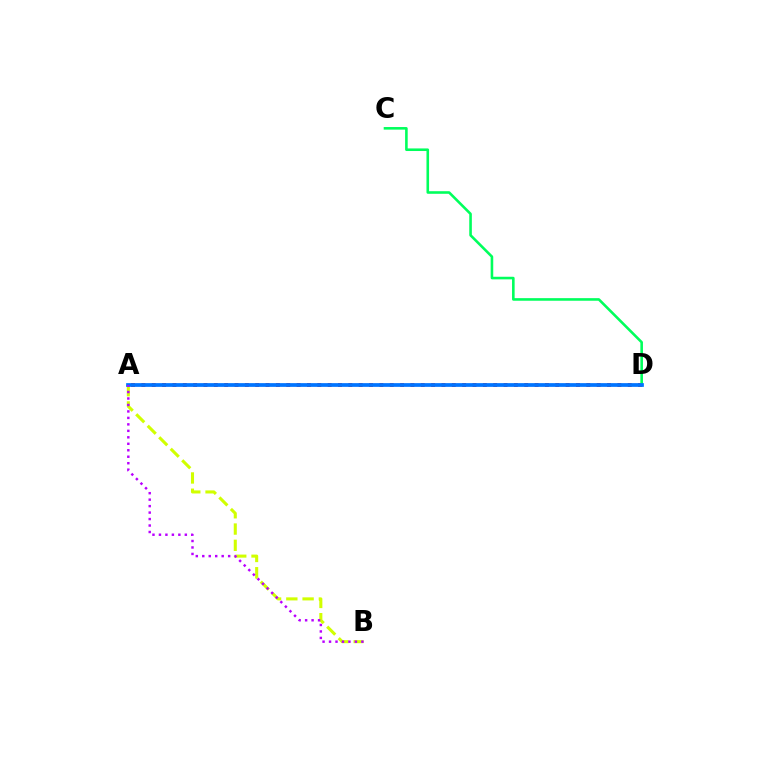{('A', 'D'): [{'color': '#ff0000', 'line_style': 'dotted', 'thickness': 2.81}, {'color': '#0074ff', 'line_style': 'solid', 'thickness': 2.68}], ('C', 'D'): [{'color': '#00ff5c', 'line_style': 'solid', 'thickness': 1.87}], ('A', 'B'): [{'color': '#d1ff00', 'line_style': 'dashed', 'thickness': 2.21}, {'color': '#b900ff', 'line_style': 'dotted', 'thickness': 1.76}]}